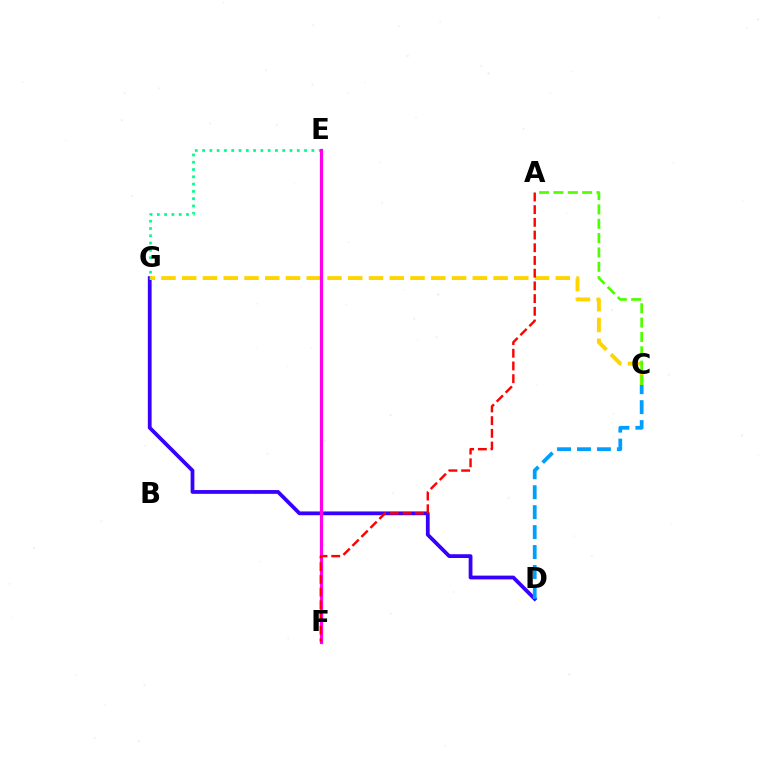{('D', 'G'): [{'color': '#3700ff', 'line_style': 'solid', 'thickness': 2.72}], ('C', 'G'): [{'color': '#ffd500', 'line_style': 'dashed', 'thickness': 2.82}], ('A', 'C'): [{'color': '#4fff00', 'line_style': 'dashed', 'thickness': 1.95}], ('E', 'G'): [{'color': '#00ff86', 'line_style': 'dotted', 'thickness': 1.98}], ('C', 'D'): [{'color': '#009eff', 'line_style': 'dashed', 'thickness': 2.71}], ('E', 'F'): [{'color': '#ff00ed', 'line_style': 'solid', 'thickness': 2.3}], ('A', 'F'): [{'color': '#ff0000', 'line_style': 'dashed', 'thickness': 1.73}]}